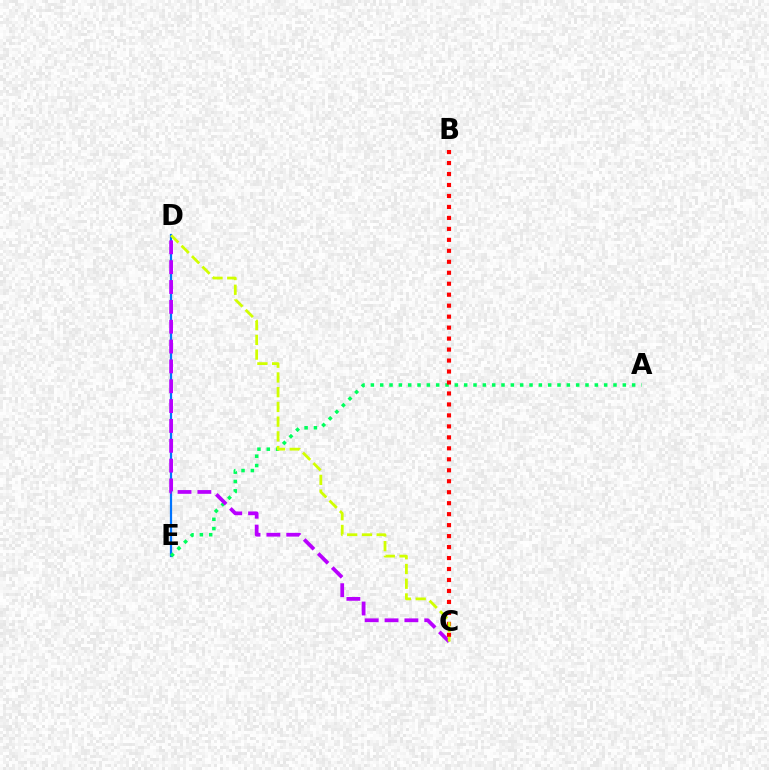{('D', 'E'): [{'color': '#0074ff', 'line_style': 'solid', 'thickness': 1.6}], ('A', 'E'): [{'color': '#00ff5c', 'line_style': 'dotted', 'thickness': 2.54}], ('C', 'D'): [{'color': '#b900ff', 'line_style': 'dashed', 'thickness': 2.7}, {'color': '#d1ff00', 'line_style': 'dashed', 'thickness': 2.0}], ('B', 'C'): [{'color': '#ff0000', 'line_style': 'dotted', 'thickness': 2.98}]}